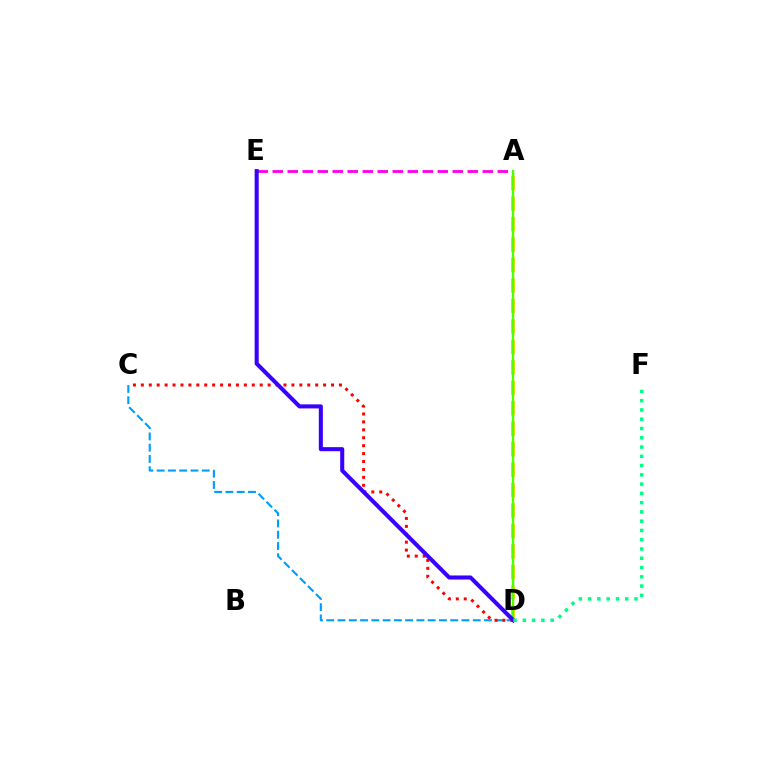{('A', 'E'): [{'color': '#ff00ed', 'line_style': 'dashed', 'thickness': 2.04}], ('C', 'D'): [{'color': '#009eff', 'line_style': 'dashed', 'thickness': 1.53}, {'color': '#ff0000', 'line_style': 'dotted', 'thickness': 2.15}], ('A', 'D'): [{'color': '#ffd500', 'line_style': 'dashed', 'thickness': 2.78}, {'color': '#4fff00', 'line_style': 'solid', 'thickness': 1.75}], ('D', 'E'): [{'color': '#3700ff', 'line_style': 'solid', 'thickness': 2.92}], ('D', 'F'): [{'color': '#00ff86', 'line_style': 'dotted', 'thickness': 2.52}]}